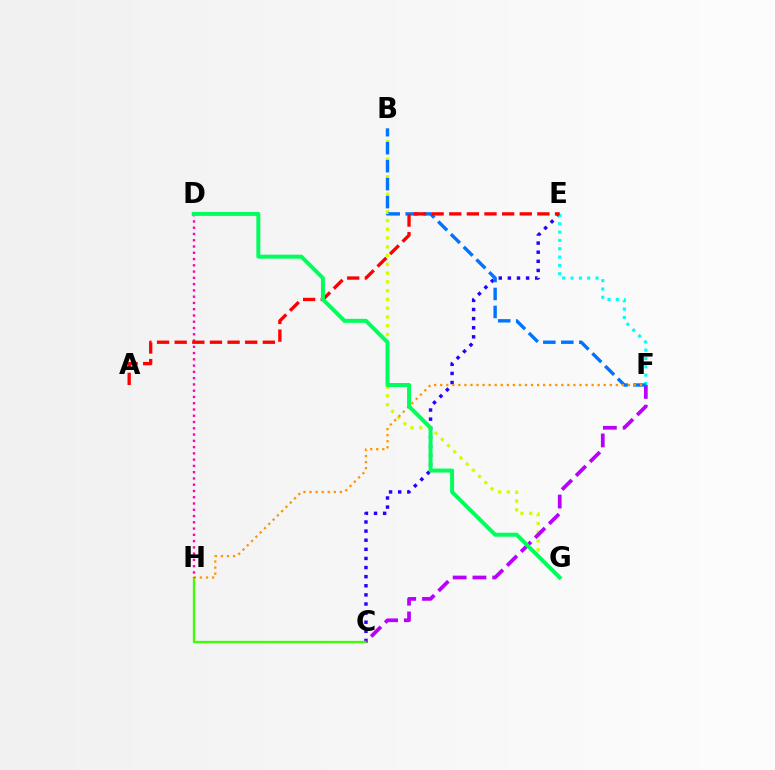{('C', 'E'): [{'color': '#2500ff', 'line_style': 'dotted', 'thickness': 2.48}], ('C', 'H'): [{'color': '#3dff00', 'line_style': 'solid', 'thickness': 1.66}], ('B', 'G'): [{'color': '#d1ff00', 'line_style': 'dotted', 'thickness': 2.38}], ('C', 'F'): [{'color': '#b900ff', 'line_style': 'dashed', 'thickness': 2.68}], ('E', 'F'): [{'color': '#00fff6', 'line_style': 'dotted', 'thickness': 2.26}], ('B', 'F'): [{'color': '#0074ff', 'line_style': 'dashed', 'thickness': 2.44}], ('F', 'H'): [{'color': '#ff9400', 'line_style': 'dotted', 'thickness': 1.65}], ('D', 'H'): [{'color': '#ff00ac', 'line_style': 'dotted', 'thickness': 1.7}], ('A', 'E'): [{'color': '#ff0000', 'line_style': 'dashed', 'thickness': 2.4}], ('D', 'G'): [{'color': '#00ff5c', 'line_style': 'solid', 'thickness': 2.86}]}